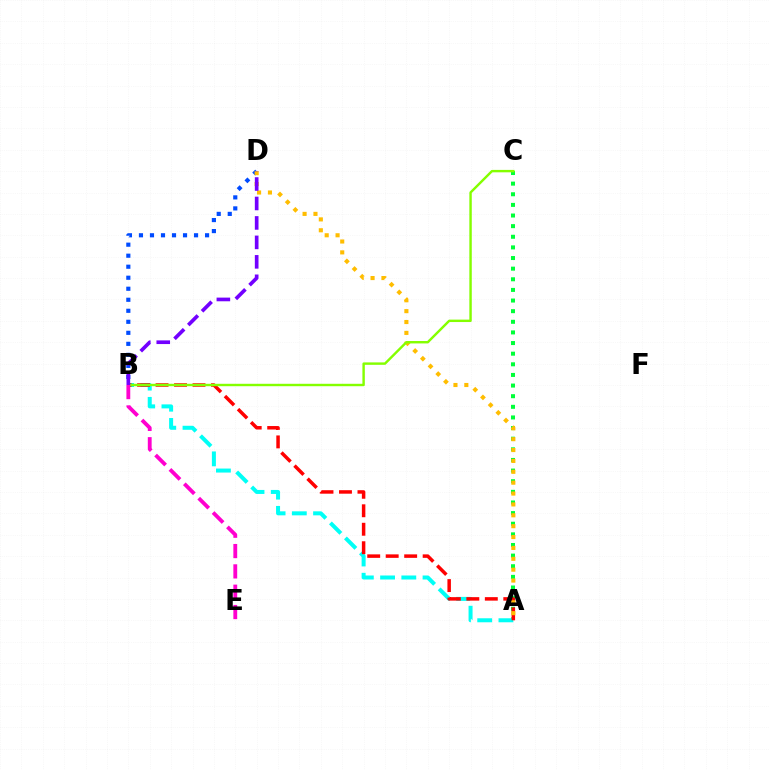{('A', 'C'): [{'color': '#00ff39', 'line_style': 'dotted', 'thickness': 2.89}], ('A', 'B'): [{'color': '#00fff6', 'line_style': 'dashed', 'thickness': 2.88}, {'color': '#ff0000', 'line_style': 'dashed', 'thickness': 2.51}], ('B', 'D'): [{'color': '#004bff', 'line_style': 'dotted', 'thickness': 2.99}, {'color': '#7200ff', 'line_style': 'dashed', 'thickness': 2.64}], ('A', 'D'): [{'color': '#ffbd00', 'line_style': 'dotted', 'thickness': 2.95}], ('B', 'C'): [{'color': '#84ff00', 'line_style': 'solid', 'thickness': 1.74}], ('B', 'E'): [{'color': '#ff00cf', 'line_style': 'dashed', 'thickness': 2.76}]}